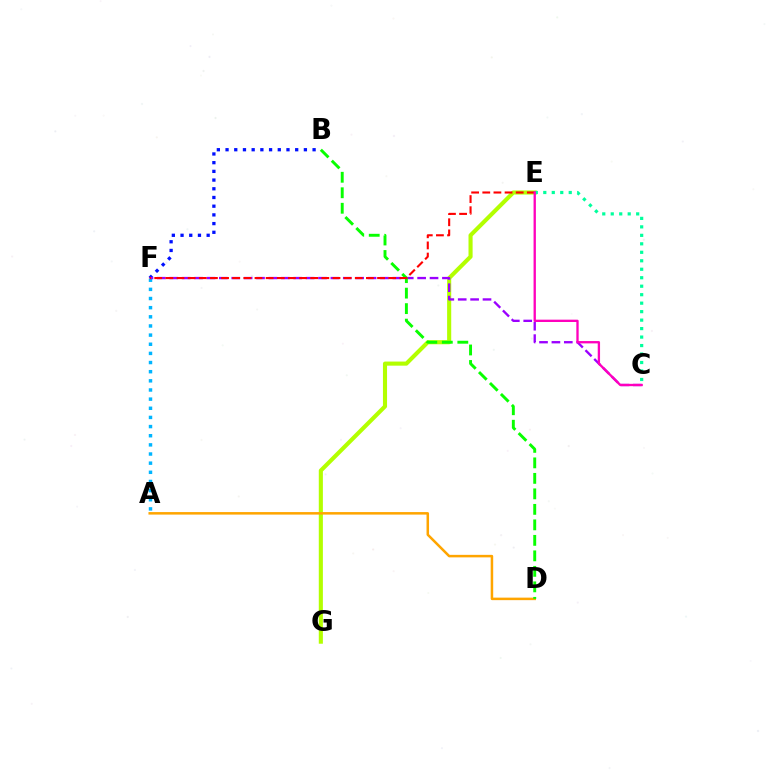{('B', 'F'): [{'color': '#0010ff', 'line_style': 'dotted', 'thickness': 2.36}], ('E', 'G'): [{'color': '#b3ff00', 'line_style': 'solid', 'thickness': 2.95}], ('A', 'F'): [{'color': '#00b5ff', 'line_style': 'dotted', 'thickness': 2.49}], ('C', 'F'): [{'color': '#9b00ff', 'line_style': 'dashed', 'thickness': 1.68}], ('A', 'D'): [{'color': '#ffa500', 'line_style': 'solid', 'thickness': 1.81}], ('B', 'D'): [{'color': '#08ff00', 'line_style': 'dashed', 'thickness': 2.11}], ('E', 'F'): [{'color': '#ff0000', 'line_style': 'dashed', 'thickness': 1.51}], ('C', 'E'): [{'color': '#00ff9d', 'line_style': 'dotted', 'thickness': 2.3}, {'color': '#ff00bd', 'line_style': 'solid', 'thickness': 1.68}]}